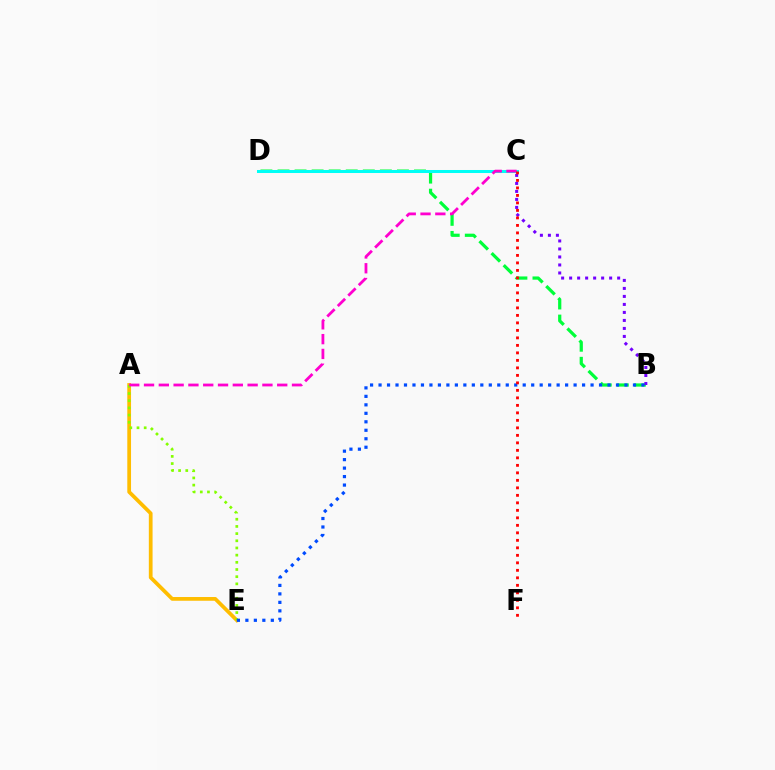{('B', 'D'): [{'color': '#00ff39', 'line_style': 'dashed', 'thickness': 2.32}], ('C', 'D'): [{'color': '#00fff6', 'line_style': 'solid', 'thickness': 2.17}], ('A', 'E'): [{'color': '#ffbd00', 'line_style': 'solid', 'thickness': 2.69}, {'color': '#84ff00', 'line_style': 'dotted', 'thickness': 1.95}], ('B', 'C'): [{'color': '#7200ff', 'line_style': 'dotted', 'thickness': 2.17}], ('B', 'E'): [{'color': '#004bff', 'line_style': 'dotted', 'thickness': 2.3}], ('A', 'C'): [{'color': '#ff00cf', 'line_style': 'dashed', 'thickness': 2.01}], ('C', 'F'): [{'color': '#ff0000', 'line_style': 'dotted', 'thickness': 2.04}]}